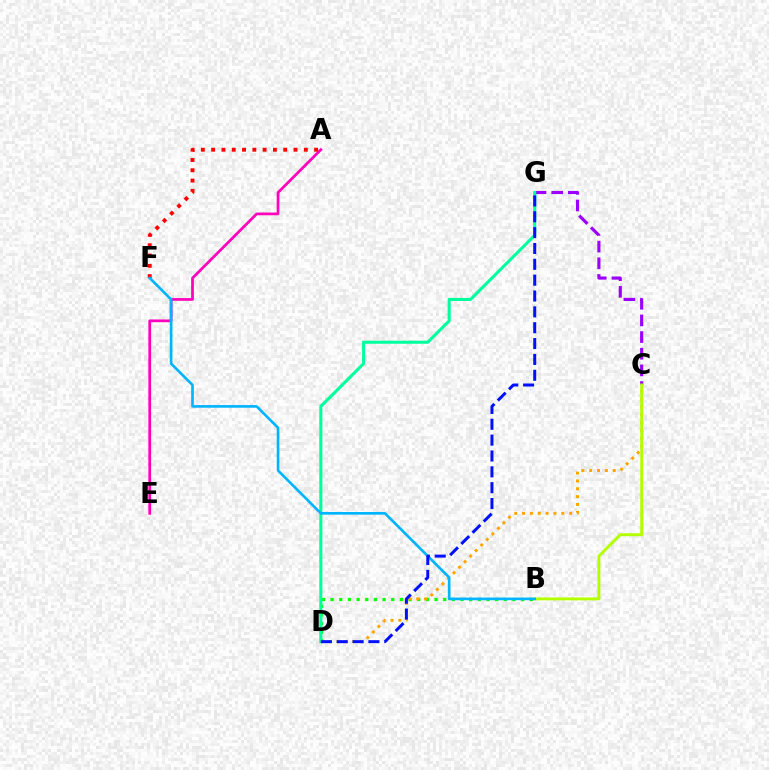{('B', 'D'): [{'color': '#08ff00', 'line_style': 'dotted', 'thickness': 2.35}], ('A', 'E'): [{'color': '#ff00bd', 'line_style': 'solid', 'thickness': 1.96}], ('C', 'D'): [{'color': '#ffa500', 'line_style': 'dotted', 'thickness': 2.13}], ('A', 'F'): [{'color': '#ff0000', 'line_style': 'dotted', 'thickness': 2.8}], ('C', 'G'): [{'color': '#9b00ff', 'line_style': 'dashed', 'thickness': 2.26}], ('B', 'C'): [{'color': '#b3ff00', 'line_style': 'solid', 'thickness': 2.09}], ('D', 'G'): [{'color': '#00ff9d', 'line_style': 'solid', 'thickness': 2.21}, {'color': '#0010ff', 'line_style': 'dashed', 'thickness': 2.15}], ('B', 'F'): [{'color': '#00b5ff', 'line_style': 'solid', 'thickness': 1.91}]}